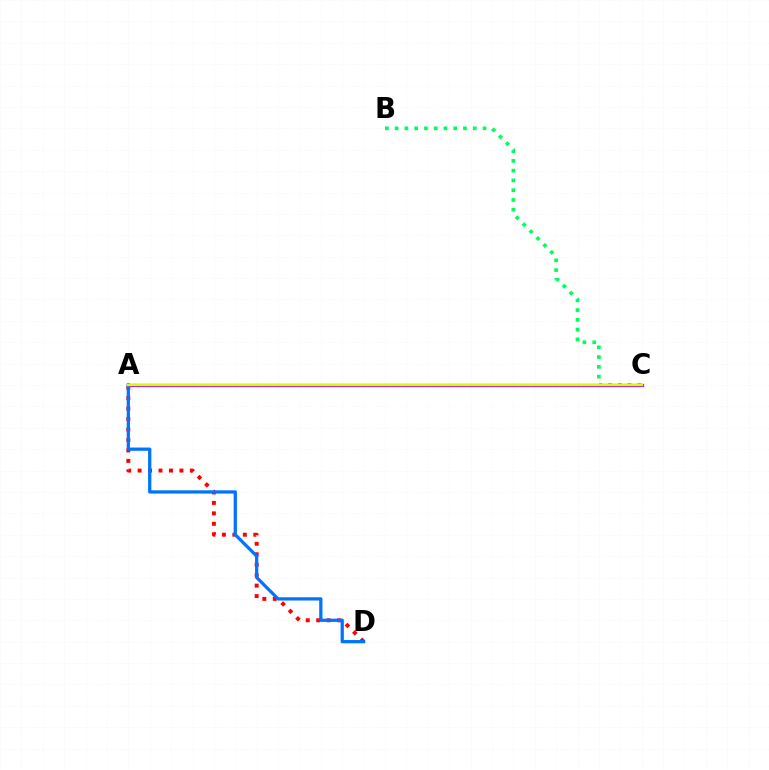{('A', 'D'): [{'color': '#ff0000', 'line_style': 'dotted', 'thickness': 2.84}, {'color': '#0074ff', 'line_style': 'solid', 'thickness': 2.35}], ('B', 'C'): [{'color': '#00ff5c', 'line_style': 'dotted', 'thickness': 2.65}], ('A', 'C'): [{'color': '#b900ff', 'line_style': 'solid', 'thickness': 2.35}, {'color': '#d1ff00', 'line_style': 'solid', 'thickness': 1.7}]}